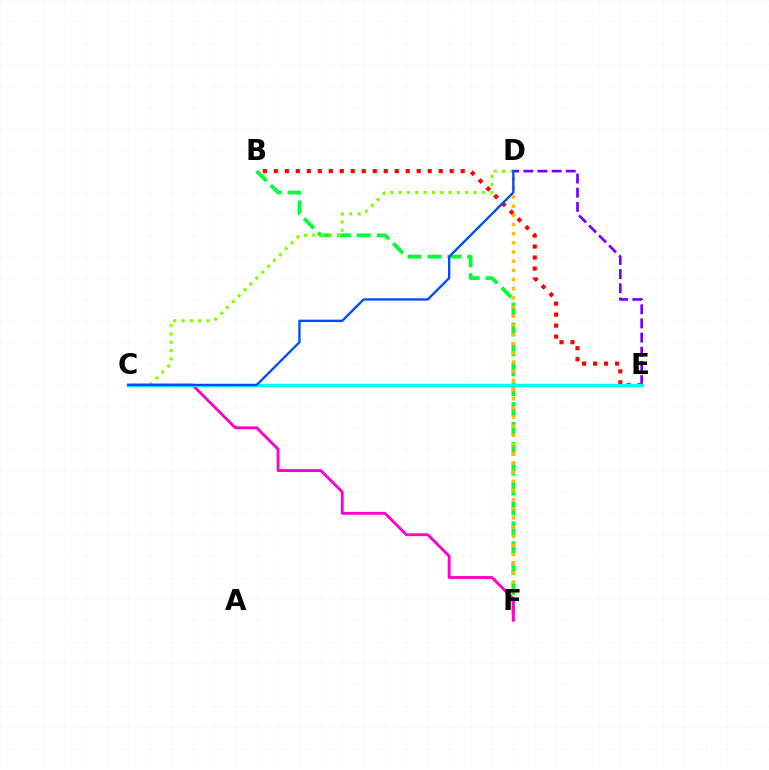{('B', 'F'): [{'color': '#00ff39', 'line_style': 'dashed', 'thickness': 2.7}], ('D', 'E'): [{'color': '#7200ff', 'line_style': 'dashed', 'thickness': 1.92}], ('C', 'D'): [{'color': '#84ff00', 'line_style': 'dotted', 'thickness': 2.26}, {'color': '#004bff', 'line_style': 'solid', 'thickness': 1.68}], ('D', 'F'): [{'color': '#ffbd00', 'line_style': 'dotted', 'thickness': 2.49}], ('C', 'F'): [{'color': '#ff00cf', 'line_style': 'solid', 'thickness': 2.07}], ('B', 'E'): [{'color': '#ff0000', 'line_style': 'dotted', 'thickness': 2.99}], ('C', 'E'): [{'color': '#00fff6', 'line_style': 'solid', 'thickness': 2.44}]}